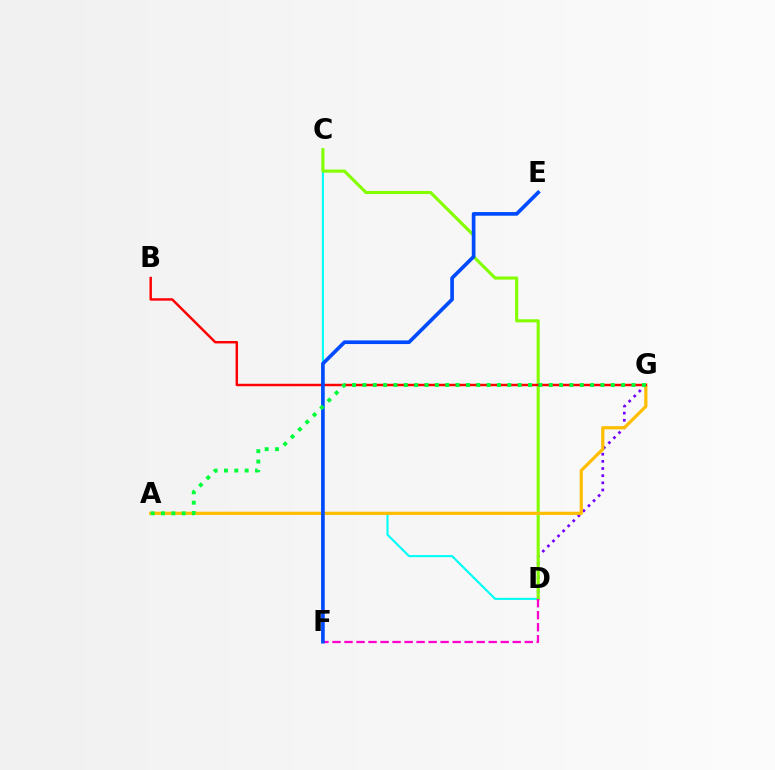{('C', 'D'): [{'color': '#00fff6', 'line_style': 'solid', 'thickness': 1.52}, {'color': '#84ff00', 'line_style': 'solid', 'thickness': 2.24}], ('D', 'G'): [{'color': '#7200ff', 'line_style': 'dotted', 'thickness': 1.94}], ('D', 'F'): [{'color': '#ff00cf', 'line_style': 'dashed', 'thickness': 1.63}], ('A', 'G'): [{'color': '#ffbd00', 'line_style': 'solid', 'thickness': 2.3}, {'color': '#00ff39', 'line_style': 'dotted', 'thickness': 2.81}], ('B', 'G'): [{'color': '#ff0000', 'line_style': 'solid', 'thickness': 1.77}], ('E', 'F'): [{'color': '#004bff', 'line_style': 'solid', 'thickness': 2.63}]}